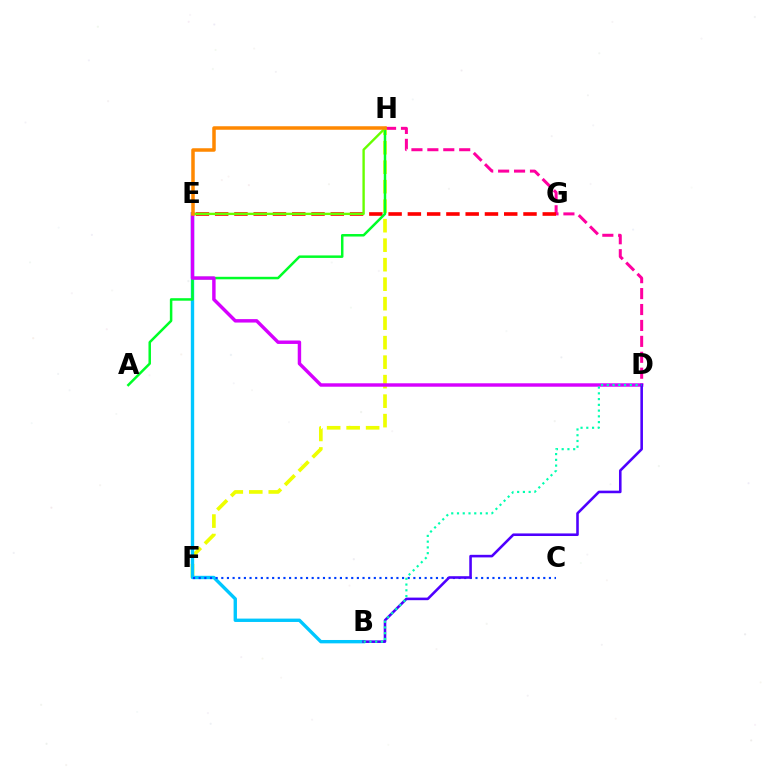{('D', 'H'): [{'color': '#ff00a0', 'line_style': 'dashed', 'thickness': 2.16}], ('E', 'G'): [{'color': '#ff0000', 'line_style': 'dashed', 'thickness': 2.62}], ('F', 'H'): [{'color': '#eeff00', 'line_style': 'dashed', 'thickness': 2.65}], ('B', 'E'): [{'color': '#00c7ff', 'line_style': 'solid', 'thickness': 2.42}], ('A', 'H'): [{'color': '#00ff27', 'line_style': 'solid', 'thickness': 1.8}], ('D', 'E'): [{'color': '#d600ff', 'line_style': 'solid', 'thickness': 2.47}], ('E', 'H'): [{'color': '#66ff00', 'line_style': 'solid', 'thickness': 1.71}, {'color': '#ff8800', 'line_style': 'solid', 'thickness': 2.53}], ('C', 'F'): [{'color': '#003fff', 'line_style': 'dotted', 'thickness': 1.53}], ('B', 'D'): [{'color': '#4f00ff', 'line_style': 'solid', 'thickness': 1.86}, {'color': '#00ffaf', 'line_style': 'dotted', 'thickness': 1.56}]}